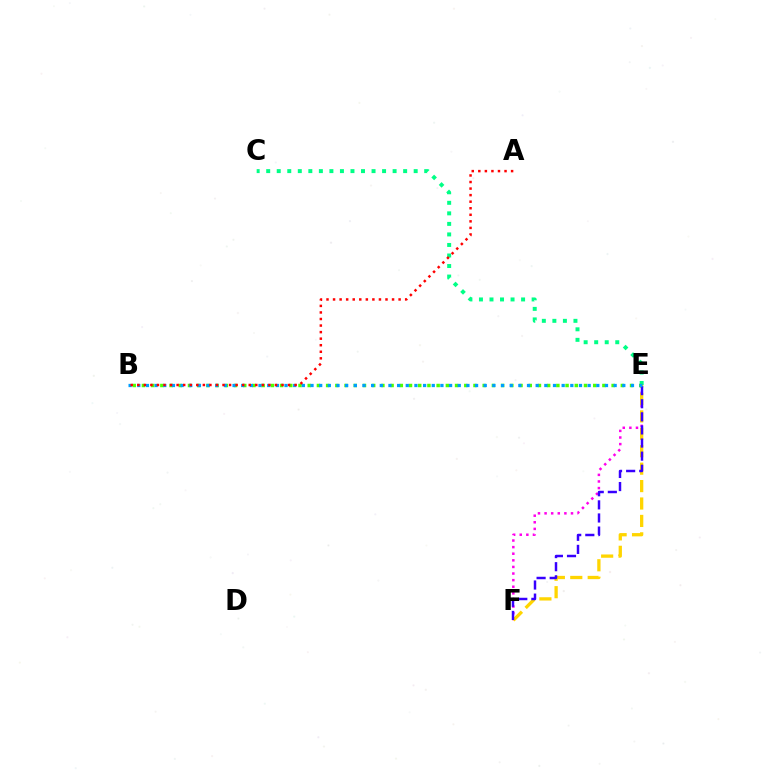{('E', 'F'): [{'color': '#ff00ed', 'line_style': 'dotted', 'thickness': 1.79}, {'color': '#ffd500', 'line_style': 'dashed', 'thickness': 2.37}, {'color': '#3700ff', 'line_style': 'dashed', 'thickness': 1.78}], ('C', 'E'): [{'color': '#00ff86', 'line_style': 'dotted', 'thickness': 2.86}], ('B', 'E'): [{'color': '#4fff00', 'line_style': 'dotted', 'thickness': 2.5}, {'color': '#009eff', 'line_style': 'dotted', 'thickness': 2.35}], ('A', 'B'): [{'color': '#ff0000', 'line_style': 'dotted', 'thickness': 1.78}]}